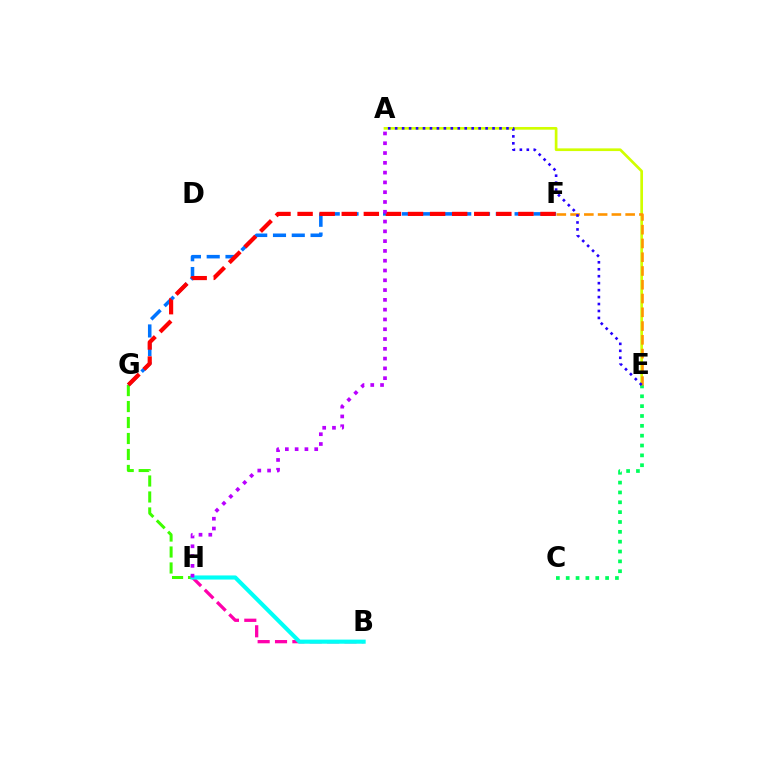{('A', 'E'): [{'color': '#d1ff00', 'line_style': 'solid', 'thickness': 1.94}, {'color': '#2500ff', 'line_style': 'dotted', 'thickness': 1.89}], ('C', 'E'): [{'color': '#00ff5c', 'line_style': 'dotted', 'thickness': 2.68}], ('G', 'H'): [{'color': '#3dff00', 'line_style': 'dashed', 'thickness': 2.17}], ('E', 'F'): [{'color': '#ff9400', 'line_style': 'dashed', 'thickness': 1.87}], ('B', 'H'): [{'color': '#ff00ac', 'line_style': 'dashed', 'thickness': 2.36}, {'color': '#00fff6', 'line_style': 'solid', 'thickness': 2.96}], ('F', 'G'): [{'color': '#0074ff', 'line_style': 'dashed', 'thickness': 2.55}, {'color': '#ff0000', 'line_style': 'dashed', 'thickness': 3.0}], ('A', 'H'): [{'color': '#b900ff', 'line_style': 'dotted', 'thickness': 2.66}]}